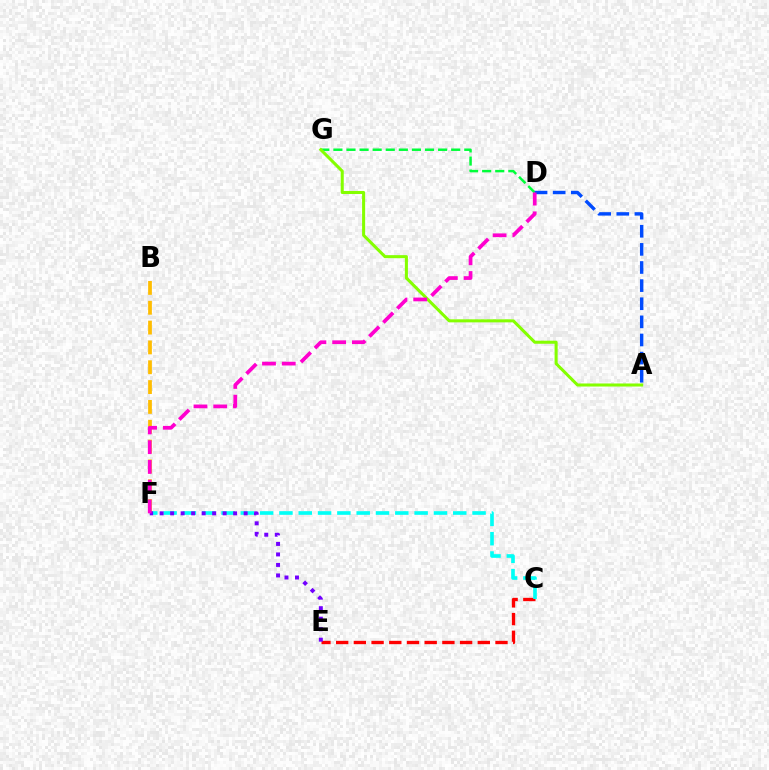{('C', 'E'): [{'color': '#ff0000', 'line_style': 'dashed', 'thickness': 2.4}], ('C', 'F'): [{'color': '#00fff6', 'line_style': 'dashed', 'thickness': 2.62}], ('D', 'G'): [{'color': '#00ff39', 'line_style': 'dashed', 'thickness': 1.78}], ('B', 'F'): [{'color': '#ffbd00', 'line_style': 'dashed', 'thickness': 2.69}], ('E', 'F'): [{'color': '#7200ff', 'line_style': 'dotted', 'thickness': 2.85}], ('A', 'G'): [{'color': '#84ff00', 'line_style': 'solid', 'thickness': 2.2}], ('A', 'D'): [{'color': '#004bff', 'line_style': 'dashed', 'thickness': 2.46}], ('D', 'F'): [{'color': '#ff00cf', 'line_style': 'dashed', 'thickness': 2.68}]}